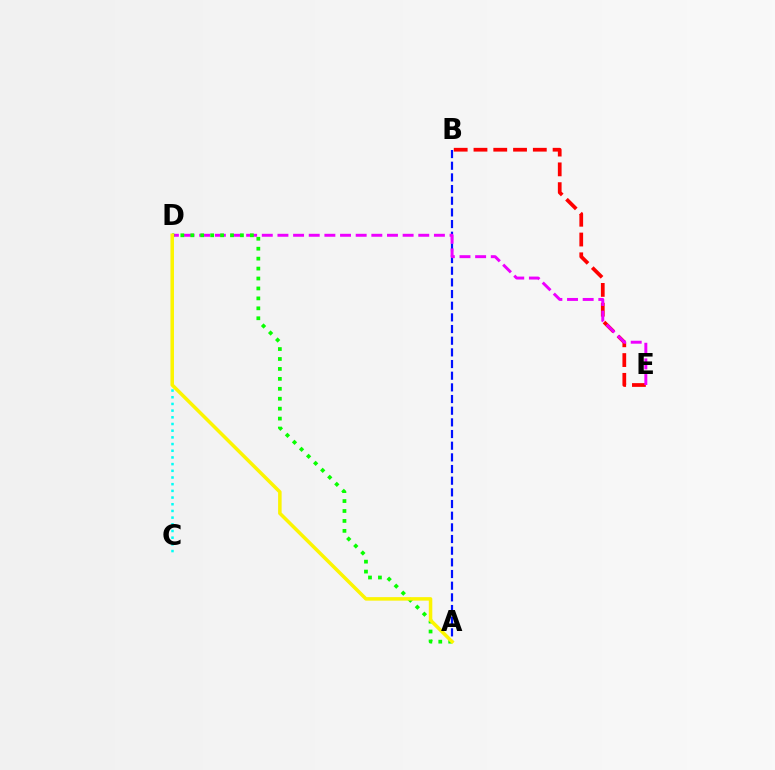{('A', 'B'): [{'color': '#0010ff', 'line_style': 'dashed', 'thickness': 1.58}], ('C', 'D'): [{'color': '#00fff6', 'line_style': 'dotted', 'thickness': 1.82}], ('B', 'E'): [{'color': '#ff0000', 'line_style': 'dashed', 'thickness': 2.69}], ('D', 'E'): [{'color': '#ee00ff', 'line_style': 'dashed', 'thickness': 2.13}], ('A', 'D'): [{'color': '#08ff00', 'line_style': 'dotted', 'thickness': 2.7}, {'color': '#fcf500', 'line_style': 'solid', 'thickness': 2.53}]}